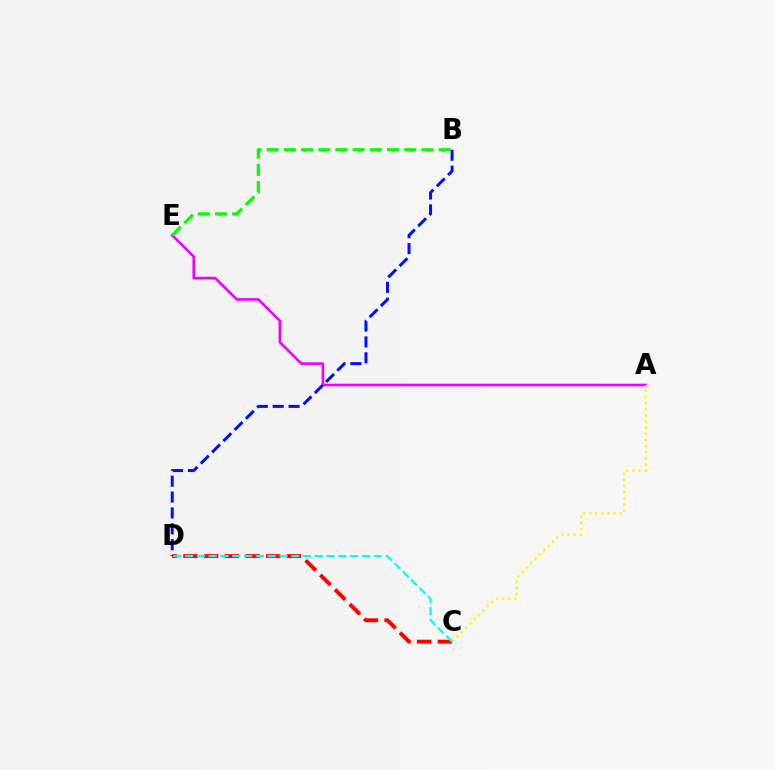{('C', 'D'): [{'color': '#ff0000', 'line_style': 'dashed', 'thickness': 2.81}, {'color': '#00fff6', 'line_style': 'dashed', 'thickness': 1.6}], ('A', 'E'): [{'color': '#ee00ff', 'line_style': 'solid', 'thickness': 1.87}], ('B', 'D'): [{'color': '#0010ff', 'line_style': 'dashed', 'thickness': 2.16}], ('B', 'E'): [{'color': '#08ff00', 'line_style': 'dashed', 'thickness': 2.34}], ('A', 'C'): [{'color': '#fcf500', 'line_style': 'dotted', 'thickness': 1.67}]}